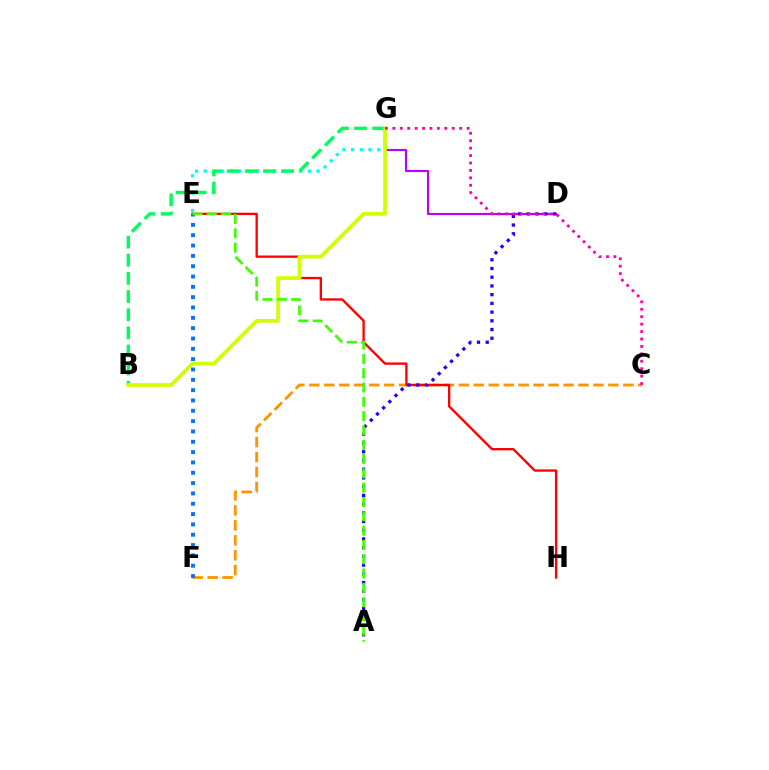{('C', 'F'): [{'color': '#ff9400', 'line_style': 'dashed', 'thickness': 2.03}], ('E', 'G'): [{'color': '#00fff6', 'line_style': 'dotted', 'thickness': 2.36}], ('E', 'H'): [{'color': '#ff0000', 'line_style': 'solid', 'thickness': 1.68}], ('D', 'G'): [{'color': '#b900ff', 'line_style': 'solid', 'thickness': 1.54}], ('B', 'G'): [{'color': '#00ff5c', 'line_style': 'dashed', 'thickness': 2.46}, {'color': '#d1ff00', 'line_style': 'solid', 'thickness': 2.68}], ('A', 'D'): [{'color': '#2500ff', 'line_style': 'dotted', 'thickness': 2.37}], ('E', 'F'): [{'color': '#0074ff', 'line_style': 'dotted', 'thickness': 2.81}], ('C', 'G'): [{'color': '#ff00ac', 'line_style': 'dotted', 'thickness': 2.02}], ('A', 'E'): [{'color': '#3dff00', 'line_style': 'dashed', 'thickness': 1.94}]}